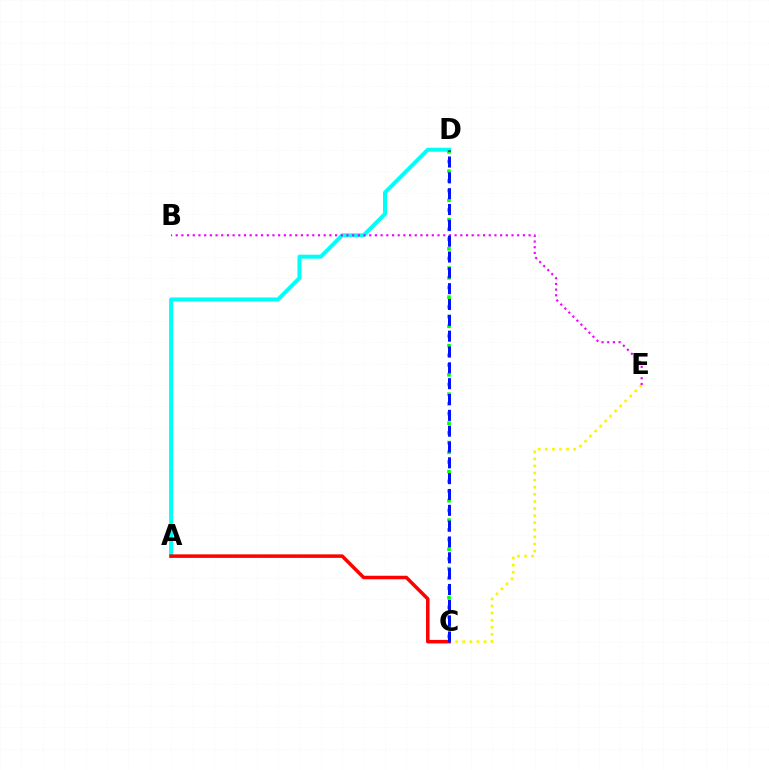{('A', 'D'): [{'color': '#00fff6', 'line_style': 'solid', 'thickness': 2.87}], ('C', 'E'): [{'color': '#fcf500', 'line_style': 'dotted', 'thickness': 1.93}], ('B', 'E'): [{'color': '#ee00ff', 'line_style': 'dotted', 'thickness': 1.55}], ('A', 'C'): [{'color': '#ff0000', 'line_style': 'solid', 'thickness': 2.53}], ('C', 'D'): [{'color': '#08ff00', 'line_style': 'dotted', 'thickness': 2.63}, {'color': '#0010ff', 'line_style': 'dashed', 'thickness': 2.15}]}